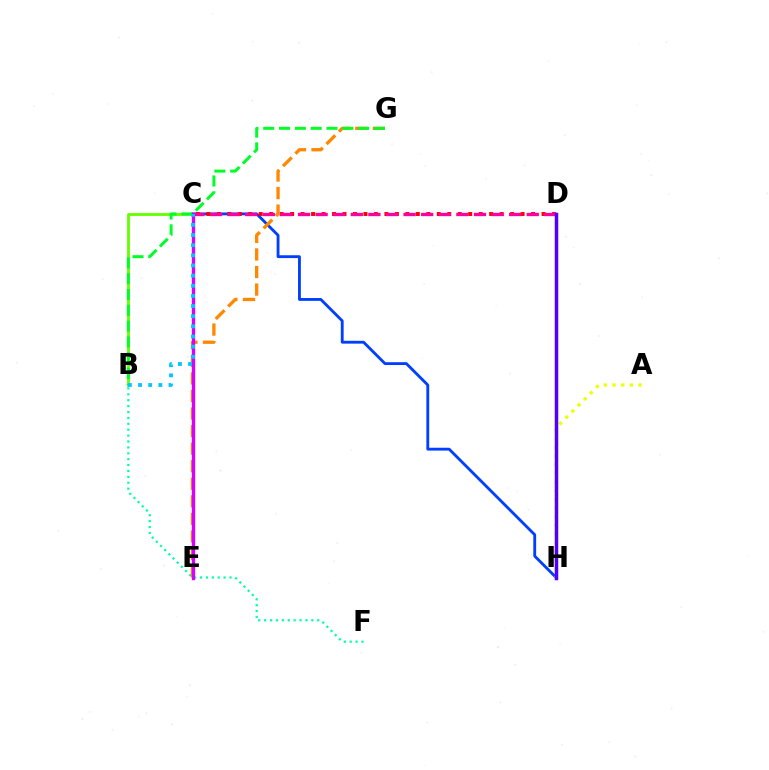{('C', 'H'): [{'color': '#003fff', 'line_style': 'solid', 'thickness': 2.04}], ('A', 'H'): [{'color': '#eeff00', 'line_style': 'dotted', 'thickness': 2.35}], ('B', 'F'): [{'color': '#00ffaf', 'line_style': 'dotted', 'thickness': 1.6}], ('B', 'C'): [{'color': '#66ff00', 'line_style': 'solid', 'thickness': 2.05}, {'color': '#00c7ff', 'line_style': 'dotted', 'thickness': 2.76}], ('C', 'D'): [{'color': '#ff0000', 'line_style': 'dotted', 'thickness': 2.85}, {'color': '#ff00a0', 'line_style': 'dashed', 'thickness': 2.39}], ('E', 'G'): [{'color': '#ff8800', 'line_style': 'dashed', 'thickness': 2.39}], ('B', 'G'): [{'color': '#00ff27', 'line_style': 'dashed', 'thickness': 2.15}], ('C', 'E'): [{'color': '#d600ff', 'line_style': 'solid', 'thickness': 2.38}], ('D', 'H'): [{'color': '#4f00ff', 'line_style': 'solid', 'thickness': 2.51}]}